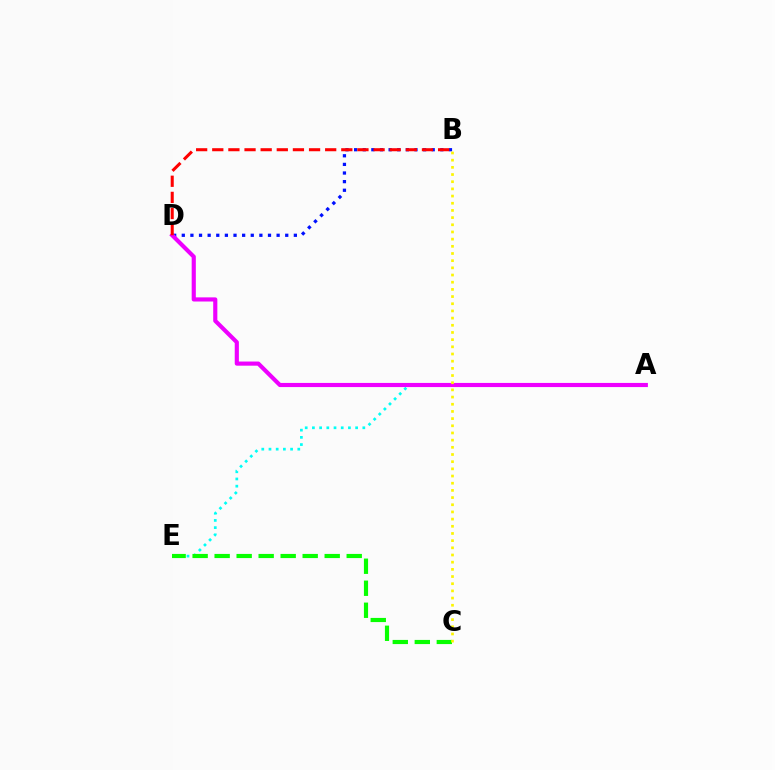{('B', 'D'): [{'color': '#0010ff', 'line_style': 'dotted', 'thickness': 2.34}, {'color': '#ff0000', 'line_style': 'dashed', 'thickness': 2.19}], ('A', 'E'): [{'color': '#00fff6', 'line_style': 'dotted', 'thickness': 1.96}], ('A', 'D'): [{'color': '#ee00ff', 'line_style': 'solid', 'thickness': 2.98}], ('C', 'E'): [{'color': '#08ff00', 'line_style': 'dashed', 'thickness': 2.99}], ('B', 'C'): [{'color': '#fcf500', 'line_style': 'dotted', 'thickness': 1.95}]}